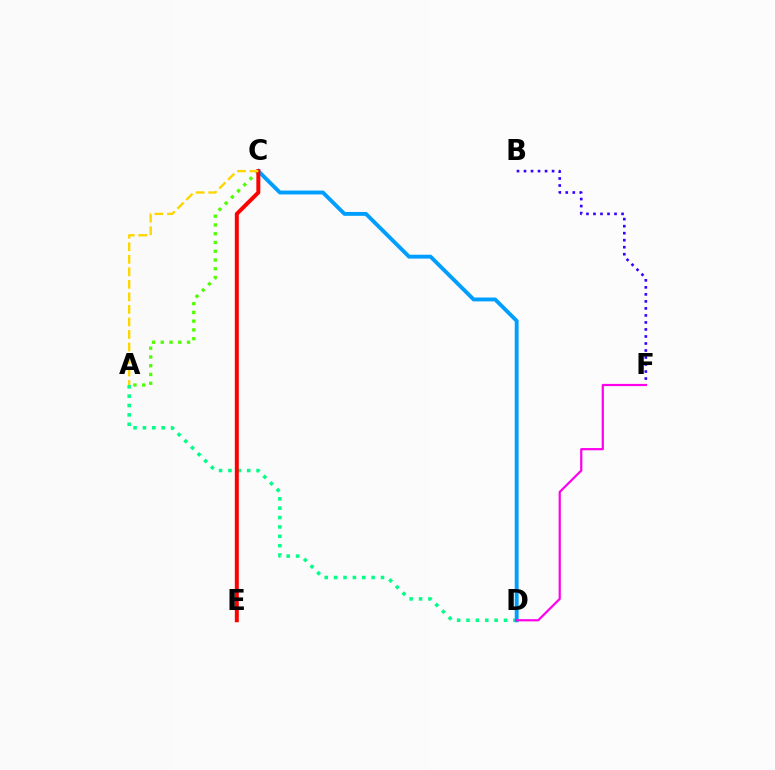{('A', 'D'): [{'color': '#00ff86', 'line_style': 'dotted', 'thickness': 2.55}], ('A', 'C'): [{'color': '#4fff00', 'line_style': 'dotted', 'thickness': 2.38}, {'color': '#ffd500', 'line_style': 'dashed', 'thickness': 1.7}], ('B', 'F'): [{'color': '#3700ff', 'line_style': 'dotted', 'thickness': 1.91}], ('C', 'D'): [{'color': '#009eff', 'line_style': 'solid', 'thickness': 2.79}], ('C', 'E'): [{'color': '#ff0000', 'line_style': 'solid', 'thickness': 2.85}], ('D', 'F'): [{'color': '#ff00ed', 'line_style': 'solid', 'thickness': 1.59}]}